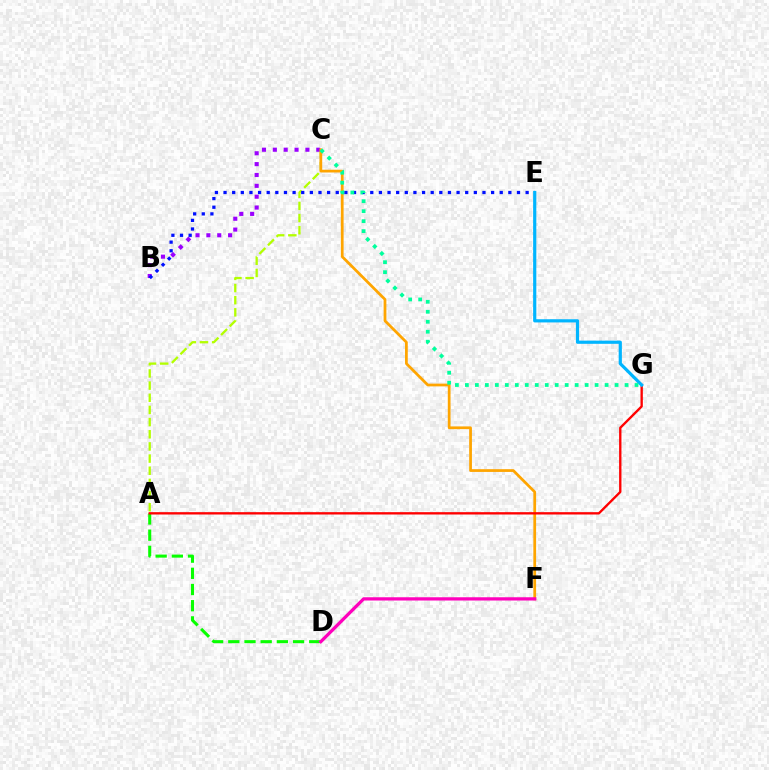{('A', 'D'): [{'color': '#08ff00', 'line_style': 'dashed', 'thickness': 2.2}], ('A', 'C'): [{'color': '#b3ff00', 'line_style': 'dashed', 'thickness': 1.65}], ('B', 'C'): [{'color': '#9b00ff', 'line_style': 'dotted', 'thickness': 2.95}], ('B', 'E'): [{'color': '#0010ff', 'line_style': 'dotted', 'thickness': 2.34}], ('C', 'F'): [{'color': '#ffa500', 'line_style': 'solid', 'thickness': 1.98}], ('A', 'G'): [{'color': '#ff0000', 'line_style': 'solid', 'thickness': 1.69}], ('E', 'G'): [{'color': '#00b5ff', 'line_style': 'solid', 'thickness': 2.3}], ('D', 'F'): [{'color': '#ff00bd', 'line_style': 'solid', 'thickness': 2.34}], ('C', 'G'): [{'color': '#00ff9d', 'line_style': 'dotted', 'thickness': 2.71}]}